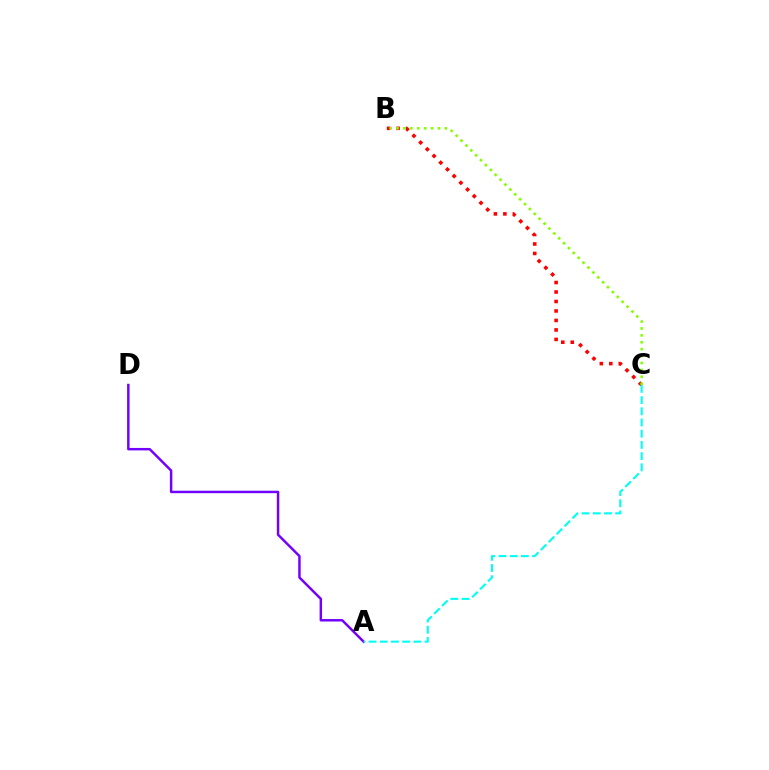{('B', 'C'): [{'color': '#ff0000', 'line_style': 'dotted', 'thickness': 2.58}, {'color': '#84ff00', 'line_style': 'dotted', 'thickness': 1.88}], ('A', 'D'): [{'color': '#7200ff', 'line_style': 'solid', 'thickness': 1.77}], ('A', 'C'): [{'color': '#00fff6', 'line_style': 'dashed', 'thickness': 1.52}]}